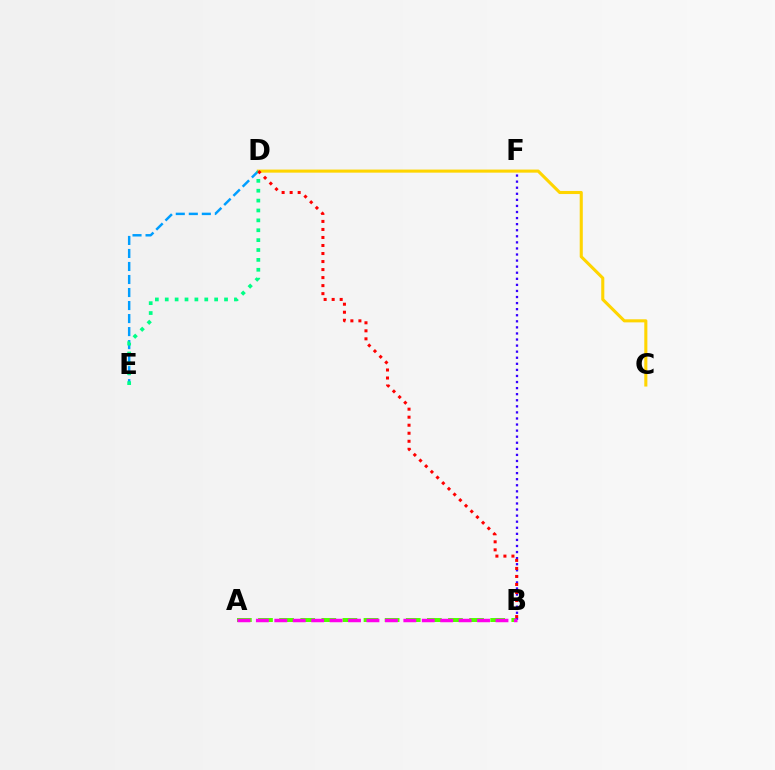{('C', 'D'): [{'color': '#ffd500', 'line_style': 'solid', 'thickness': 2.22}], ('D', 'E'): [{'color': '#009eff', 'line_style': 'dashed', 'thickness': 1.77}, {'color': '#00ff86', 'line_style': 'dotted', 'thickness': 2.68}], ('A', 'B'): [{'color': '#4fff00', 'line_style': 'dashed', 'thickness': 2.87}, {'color': '#ff00ed', 'line_style': 'dashed', 'thickness': 2.5}], ('B', 'F'): [{'color': '#3700ff', 'line_style': 'dotted', 'thickness': 1.65}], ('B', 'D'): [{'color': '#ff0000', 'line_style': 'dotted', 'thickness': 2.18}]}